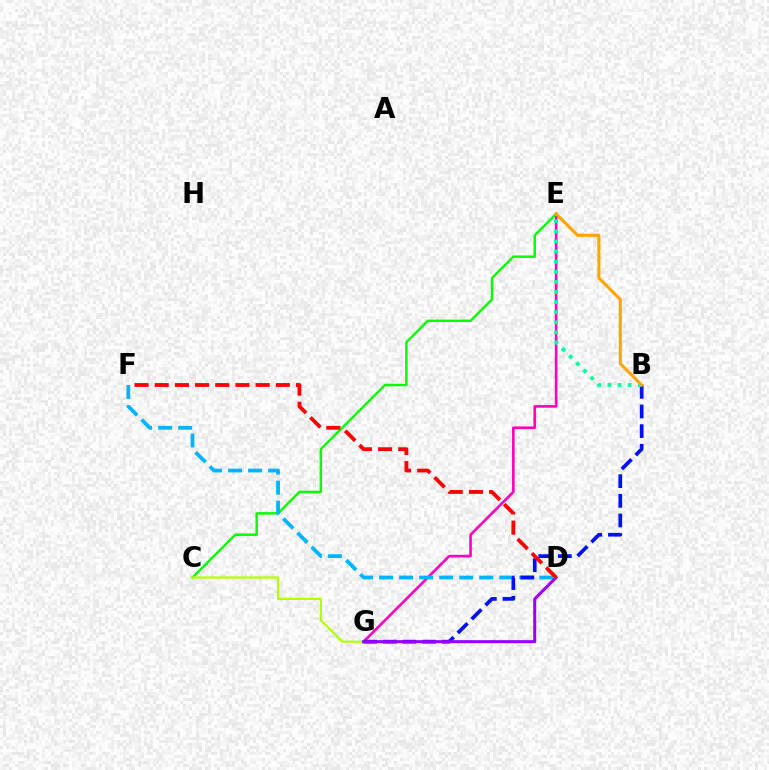{('E', 'G'): [{'color': '#ff00bd', 'line_style': 'solid', 'thickness': 1.89}], ('C', 'E'): [{'color': '#08ff00', 'line_style': 'solid', 'thickness': 1.77}], ('D', 'F'): [{'color': '#00b5ff', 'line_style': 'dashed', 'thickness': 2.72}, {'color': '#ff0000', 'line_style': 'dashed', 'thickness': 2.74}], ('C', 'G'): [{'color': '#b3ff00', 'line_style': 'solid', 'thickness': 1.59}], ('B', 'G'): [{'color': '#0010ff', 'line_style': 'dashed', 'thickness': 2.67}], ('B', 'E'): [{'color': '#00ff9d', 'line_style': 'dotted', 'thickness': 2.75}, {'color': '#ffa500', 'line_style': 'solid', 'thickness': 2.22}], ('D', 'G'): [{'color': '#9b00ff', 'line_style': 'solid', 'thickness': 2.18}]}